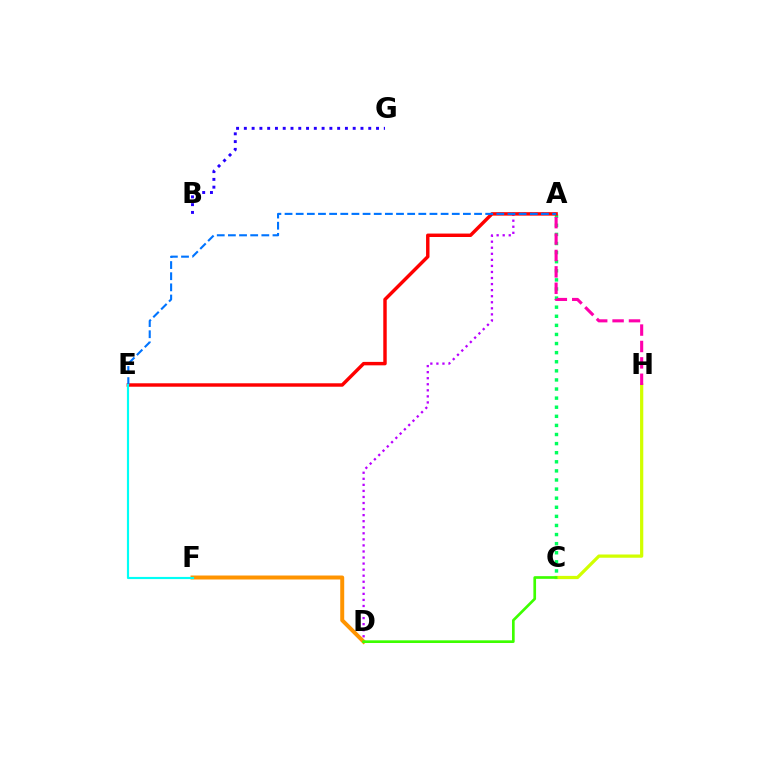{('C', 'H'): [{'color': '#d1ff00', 'line_style': 'solid', 'thickness': 2.33}], ('A', 'C'): [{'color': '#00ff5c', 'line_style': 'dotted', 'thickness': 2.47}], ('A', 'D'): [{'color': '#b900ff', 'line_style': 'dotted', 'thickness': 1.65}], ('A', 'E'): [{'color': '#ff0000', 'line_style': 'solid', 'thickness': 2.48}, {'color': '#0074ff', 'line_style': 'dashed', 'thickness': 1.51}], ('A', 'H'): [{'color': '#ff00ac', 'line_style': 'dashed', 'thickness': 2.23}], ('B', 'G'): [{'color': '#2500ff', 'line_style': 'dotted', 'thickness': 2.11}], ('D', 'F'): [{'color': '#ff9400', 'line_style': 'solid', 'thickness': 2.86}], ('E', 'F'): [{'color': '#00fff6', 'line_style': 'solid', 'thickness': 1.56}], ('C', 'D'): [{'color': '#3dff00', 'line_style': 'solid', 'thickness': 1.93}]}